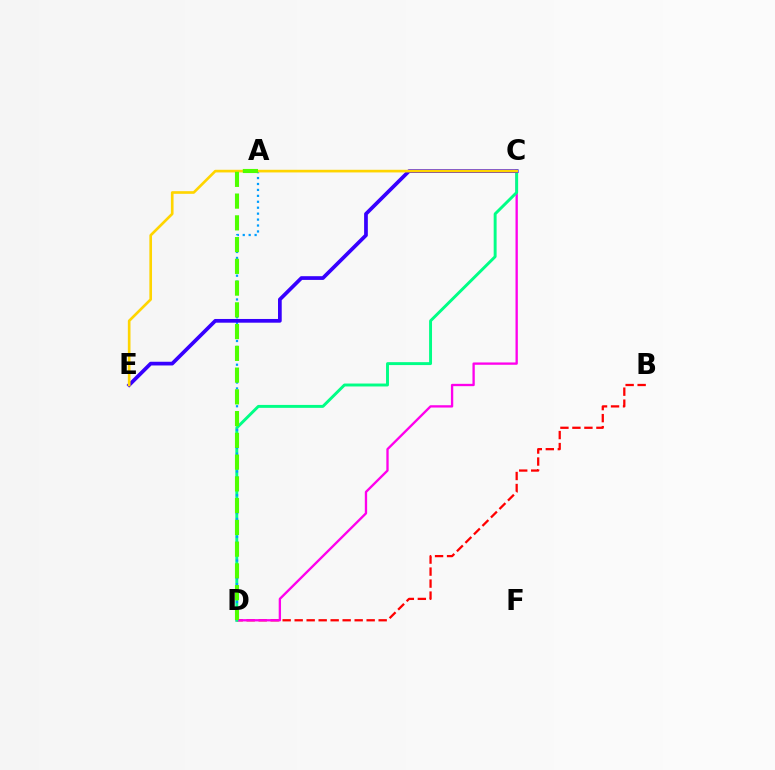{('B', 'D'): [{'color': '#ff0000', 'line_style': 'dashed', 'thickness': 1.63}], ('C', 'D'): [{'color': '#ff00ed', 'line_style': 'solid', 'thickness': 1.68}, {'color': '#00ff86', 'line_style': 'solid', 'thickness': 2.11}], ('A', 'D'): [{'color': '#009eff', 'line_style': 'dotted', 'thickness': 1.61}, {'color': '#4fff00', 'line_style': 'dashed', 'thickness': 2.96}], ('C', 'E'): [{'color': '#3700ff', 'line_style': 'solid', 'thickness': 2.68}, {'color': '#ffd500', 'line_style': 'solid', 'thickness': 1.91}]}